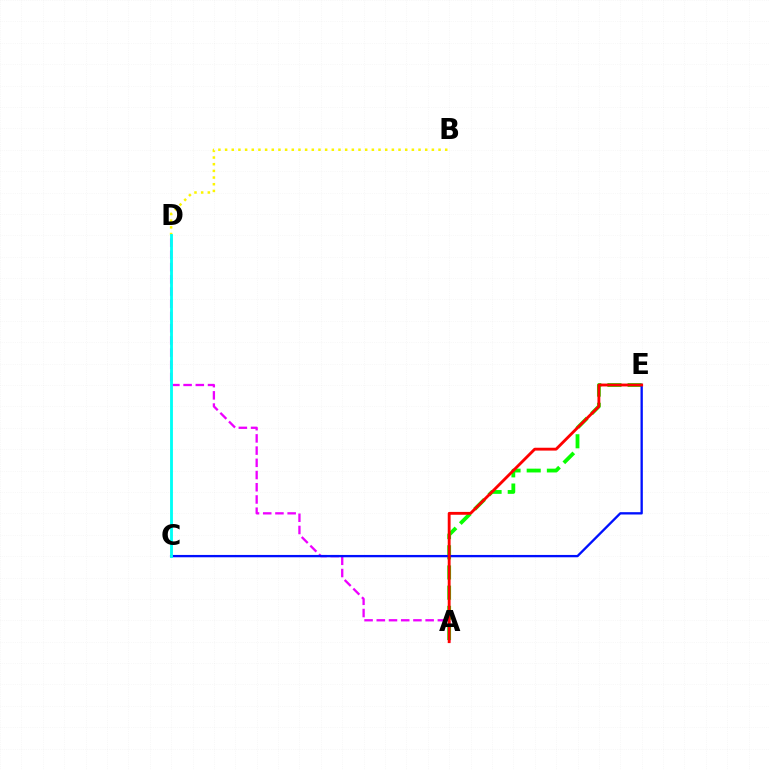{('B', 'D'): [{'color': '#fcf500', 'line_style': 'dotted', 'thickness': 1.81}], ('A', 'D'): [{'color': '#ee00ff', 'line_style': 'dashed', 'thickness': 1.66}], ('A', 'E'): [{'color': '#08ff00', 'line_style': 'dashed', 'thickness': 2.74}, {'color': '#ff0000', 'line_style': 'solid', 'thickness': 2.06}], ('C', 'E'): [{'color': '#0010ff', 'line_style': 'solid', 'thickness': 1.68}], ('C', 'D'): [{'color': '#00fff6', 'line_style': 'solid', 'thickness': 2.05}]}